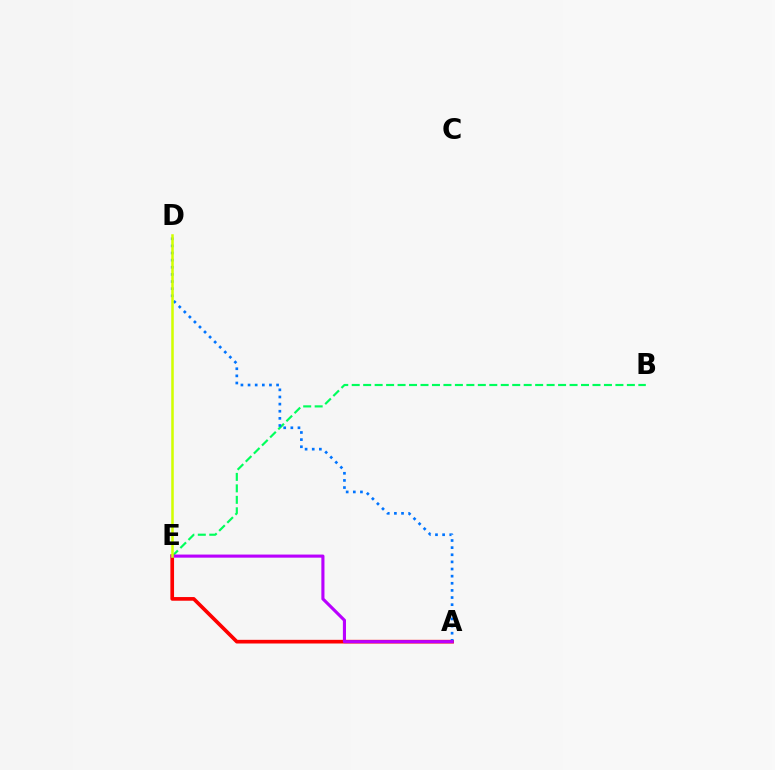{('B', 'E'): [{'color': '#00ff5c', 'line_style': 'dashed', 'thickness': 1.56}], ('A', 'E'): [{'color': '#ff0000', 'line_style': 'solid', 'thickness': 2.64}, {'color': '#b900ff', 'line_style': 'solid', 'thickness': 2.24}], ('A', 'D'): [{'color': '#0074ff', 'line_style': 'dotted', 'thickness': 1.94}], ('D', 'E'): [{'color': '#d1ff00', 'line_style': 'solid', 'thickness': 1.82}]}